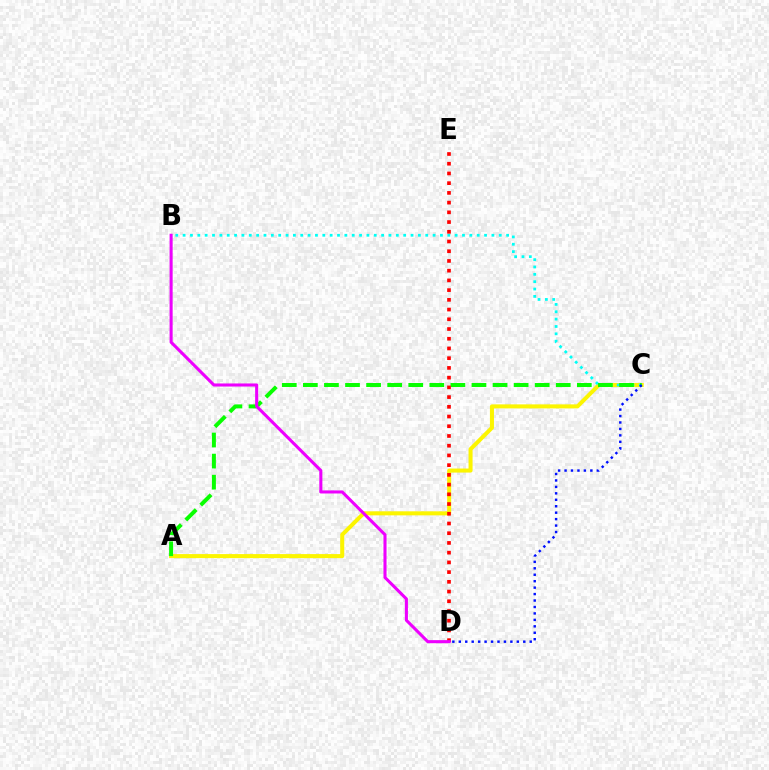{('A', 'C'): [{'color': '#fcf500', 'line_style': 'solid', 'thickness': 2.91}, {'color': '#08ff00', 'line_style': 'dashed', 'thickness': 2.86}], ('B', 'C'): [{'color': '#00fff6', 'line_style': 'dotted', 'thickness': 2.0}], ('C', 'D'): [{'color': '#0010ff', 'line_style': 'dotted', 'thickness': 1.75}], ('D', 'E'): [{'color': '#ff0000', 'line_style': 'dotted', 'thickness': 2.64}], ('B', 'D'): [{'color': '#ee00ff', 'line_style': 'solid', 'thickness': 2.21}]}